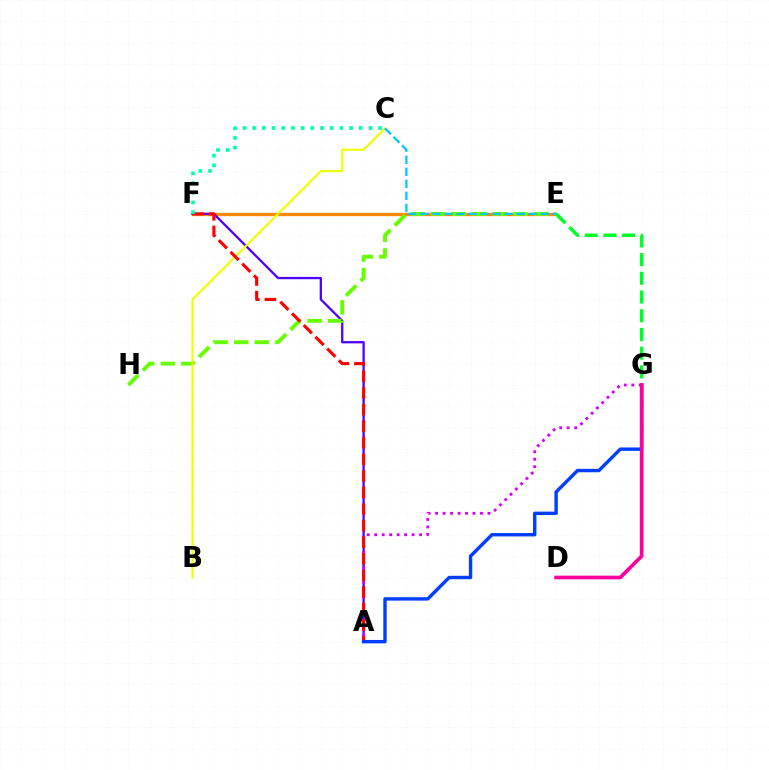{('E', 'F'): [{'color': '#ff8800', 'line_style': 'solid', 'thickness': 2.37}], ('A', 'F'): [{'color': '#4f00ff', 'line_style': 'solid', 'thickness': 1.65}, {'color': '#ff0000', 'line_style': 'dashed', 'thickness': 2.25}], ('E', 'H'): [{'color': '#66ff00', 'line_style': 'dashed', 'thickness': 2.79}], ('B', 'C'): [{'color': '#eeff00', 'line_style': 'solid', 'thickness': 1.54}], ('A', 'G'): [{'color': '#d600ff', 'line_style': 'dotted', 'thickness': 2.03}, {'color': '#003fff', 'line_style': 'solid', 'thickness': 2.45}], ('E', 'G'): [{'color': '#00ff27', 'line_style': 'dashed', 'thickness': 2.54}], ('C', 'E'): [{'color': '#00c7ff', 'line_style': 'dashed', 'thickness': 1.63}], ('D', 'G'): [{'color': '#ff00a0', 'line_style': 'solid', 'thickness': 2.66}], ('C', 'F'): [{'color': '#00ffaf', 'line_style': 'dotted', 'thickness': 2.63}]}